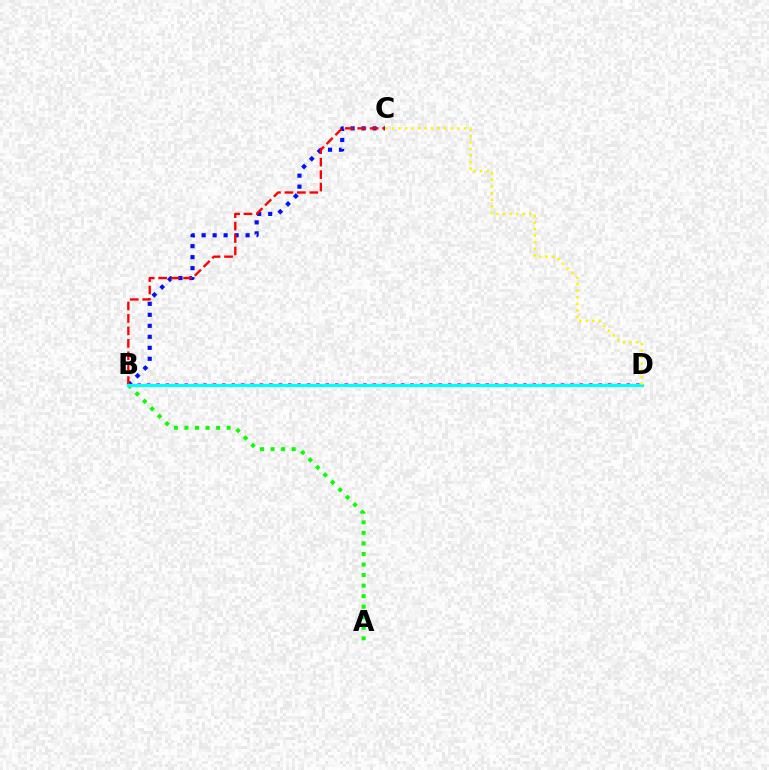{('B', 'D'): [{'color': '#ee00ff', 'line_style': 'dotted', 'thickness': 2.56}, {'color': '#00fff6', 'line_style': 'solid', 'thickness': 2.3}], ('B', 'C'): [{'color': '#0010ff', 'line_style': 'dotted', 'thickness': 2.99}, {'color': '#ff0000', 'line_style': 'dashed', 'thickness': 1.69}], ('A', 'B'): [{'color': '#08ff00', 'line_style': 'dotted', 'thickness': 2.87}], ('C', 'D'): [{'color': '#fcf500', 'line_style': 'dotted', 'thickness': 1.78}]}